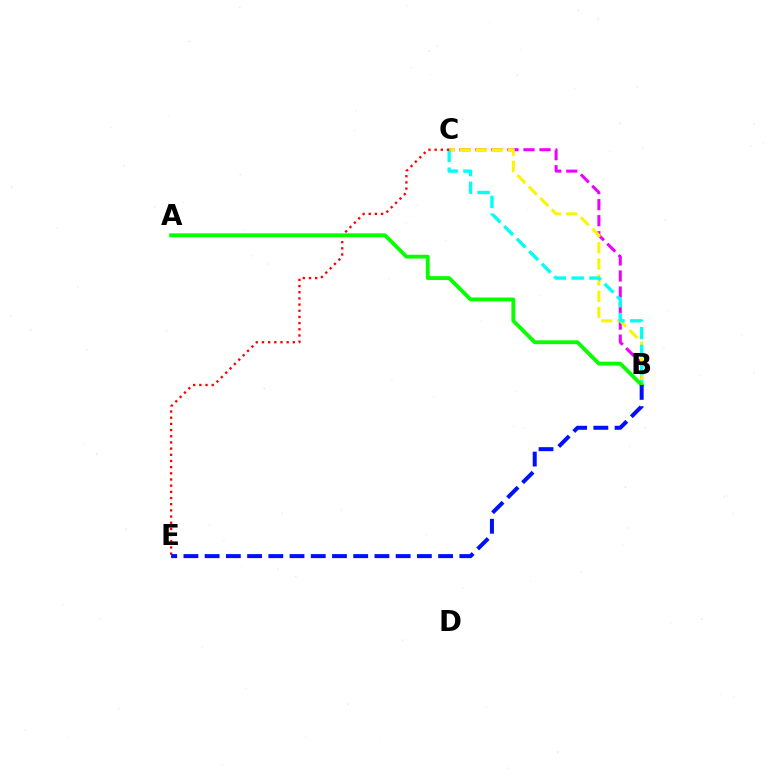{('B', 'C'): [{'color': '#ee00ff', 'line_style': 'dashed', 'thickness': 2.18}, {'color': '#fcf500', 'line_style': 'dashed', 'thickness': 2.2}, {'color': '#00fff6', 'line_style': 'dashed', 'thickness': 2.41}], ('C', 'E'): [{'color': '#ff0000', 'line_style': 'dotted', 'thickness': 1.68}], ('A', 'B'): [{'color': '#08ff00', 'line_style': 'solid', 'thickness': 2.76}], ('B', 'E'): [{'color': '#0010ff', 'line_style': 'dashed', 'thickness': 2.88}]}